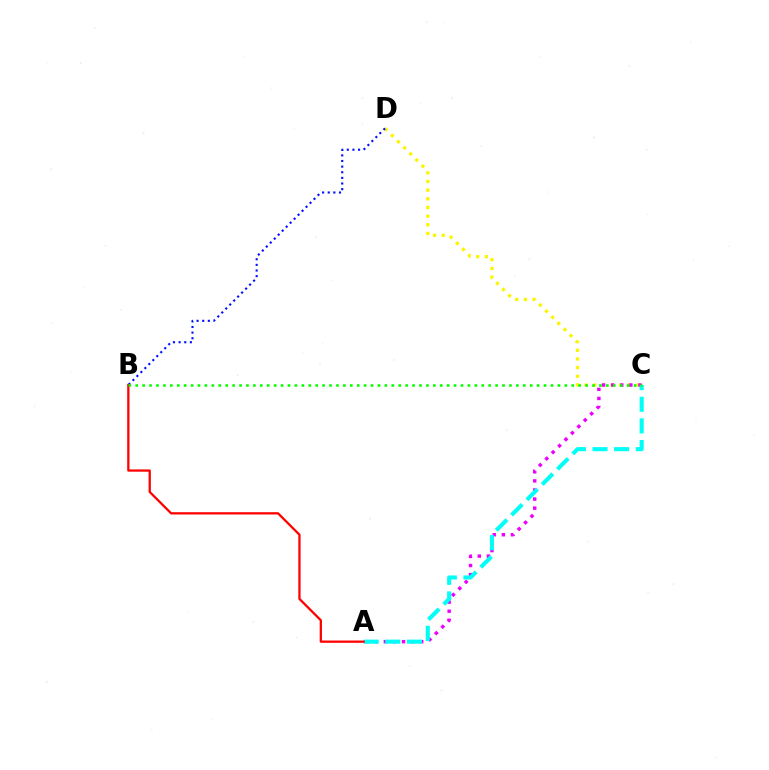{('C', 'D'): [{'color': '#fcf500', 'line_style': 'dotted', 'thickness': 2.35}], ('A', 'C'): [{'color': '#ee00ff', 'line_style': 'dotted', 'thickness': 2.47}, {'color': '#00fff6', 'line_style': 'dashed', 'thickness': 2.94}], ('B', 'D'): [{'color': '#0010ff', 'line_style': 'dotted', 'thickness': 1.53}], ('A', 'B'): [{'color': '#ff0000', 'line_style': 'solid', 'thickness': 1.64}], ('B', 'C'): [{'color': '#08ff00', 'line_style': 'dotted', 'thickness': 1.88}]}